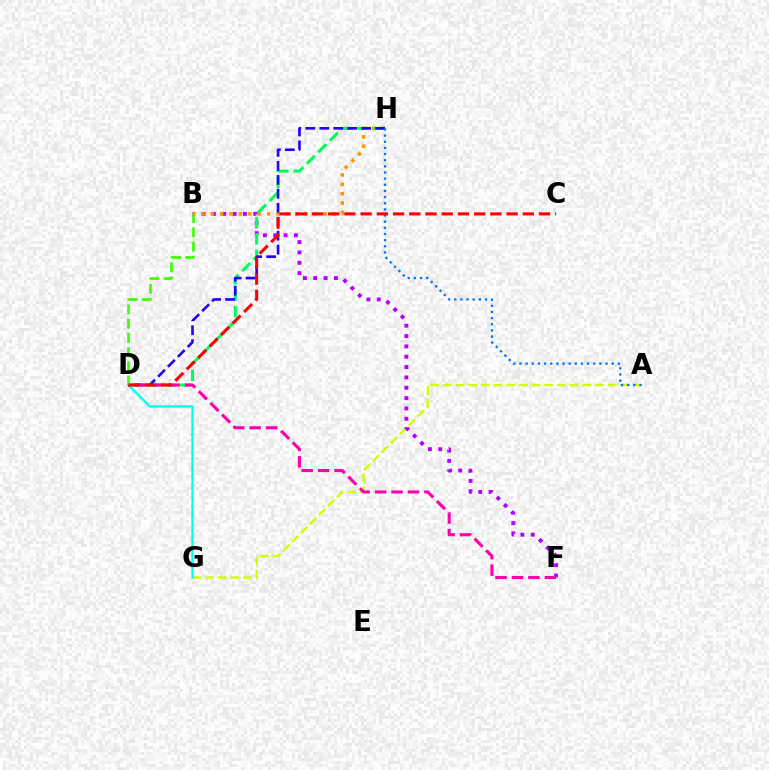{('A', 'G'): [{'color': '#d1ff00', 'line_style': 'dashed', 'thickness': 1.72}], ('B', 'F'): [{'color': '#b900ff', 'line_style': 'dotted', 'thickness': 2.81}], ('B', 'H'): [{'color': '#ff9400', 'line_style': 'dotted', 'thickness': 2.55}], ('D', 'H'): [{'color': '#00ff5c', 'line_style': 'dashed', 'thickness': 2.21}, {'color': '#2500ff', 'line_style': 'dashed', 'thickness': 1.9}], ('D', 'G'): [{'color': '#00fff6', 'line_style': 'solid', 'thickness': 1.68}], ('D', 'F'): [{'color': '#ff00ac', 'line_style': 'dashed', 'thickness': 2.23}], ('A', 'H'): [{'color': '#0074ff', 'line_style': 'dotted', 'thickness': 1.67}], ('B', 'D'): [{'color': '#3dff00', 'line_style': 'dashed', 'thickness': 1.93}], ('C', 'D'): [{'color': '#ff0000', 'line_style': 'dashed', 'thickness': 2.2}]}